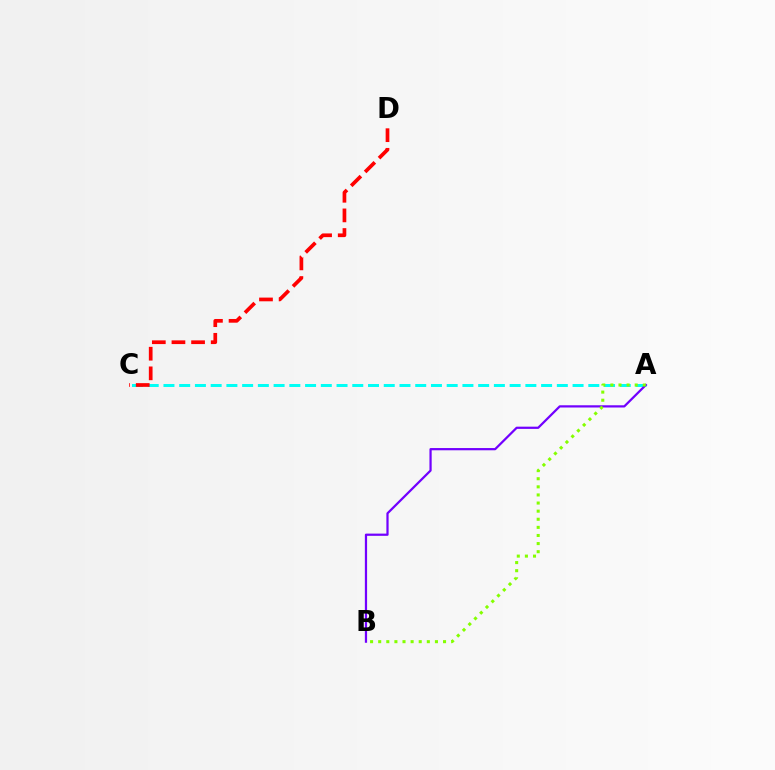{('A', 'C'): [{'color': '#00fff6', 'line_style': 'dashed', 'thickness': 2.14}], ('A', 'B'): [{'color': '#7200ff', 'line_style': 'solid', 'thickness': 1.61}, {'color': '#84ff00', 'line_style': 'dotted', 'thickness': 2.2}], ('C', 'D'): [{'color': '#ff0000', 'line_style': 'dashed', 'thickness': 2.67}]}